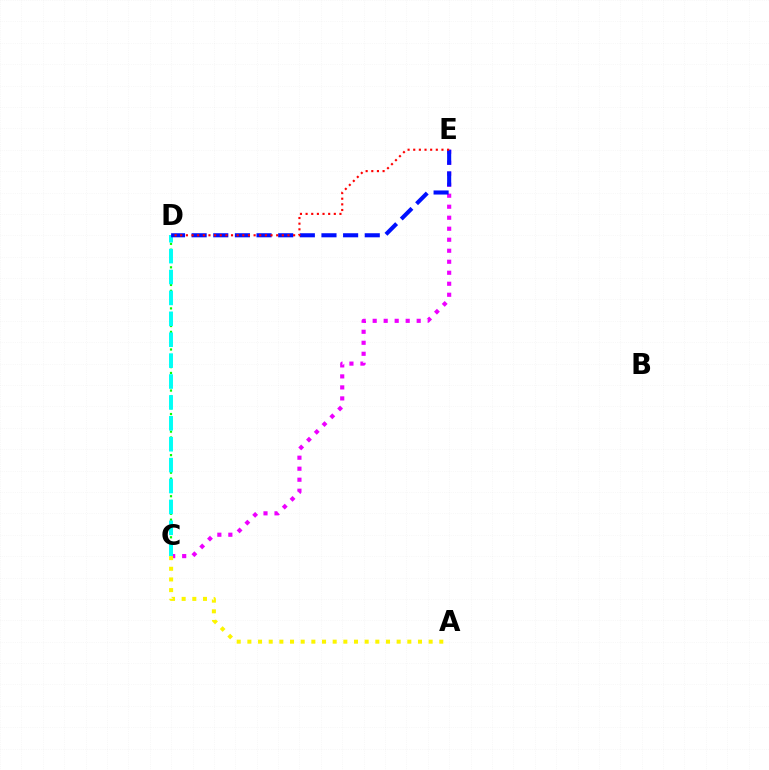{('C', 'D'): [{'color': '#08ff00', 'line_style': 'dotted', 'thickness': 1.59}, {'color': '#00fff6', 'line_style': 'dashed', 'thickness': 2.84}], ('C', 'E'): [{'color': '#ee00ff', 'line_style': 'dotted', 'thickness': 2.99}], ('D', 'E'): [{'color': '#0010ff', 'line_style': 'dashed', 'thickness': 2.94}, {'color': '#ff0000', 'line_style': 'dotted', 'thickness': 1.53}], ('A', 'C'): [{'color': '#fcf500', 'line_style': 'dotted', 'thickness': 2.9}]}